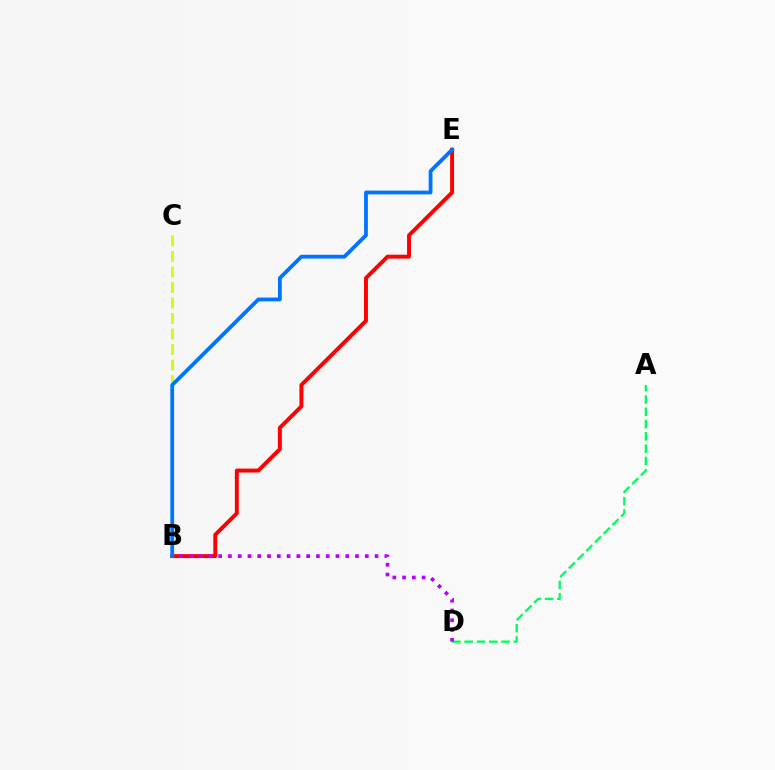{('A', 'D'): [{'color': '#00ff5c', 'line_style': 'dashed', 'thickness': 1.67}], ('B', 'C'): [{'color': '#d1ff00', 'line_style': 'dashed', 'thickness': 2.11}], ('B', 'E'): [{'color': '#ff0000', 'line_style': 'solid', 'thickness': 2.83}, {'color': '#0074ff', 'line_style': 'solid', 'thickness': 2.73}], ('B', 'D'): [{'color': '#b900ff', 'line_style': 'dotted', 'thickness': 2.66}]}